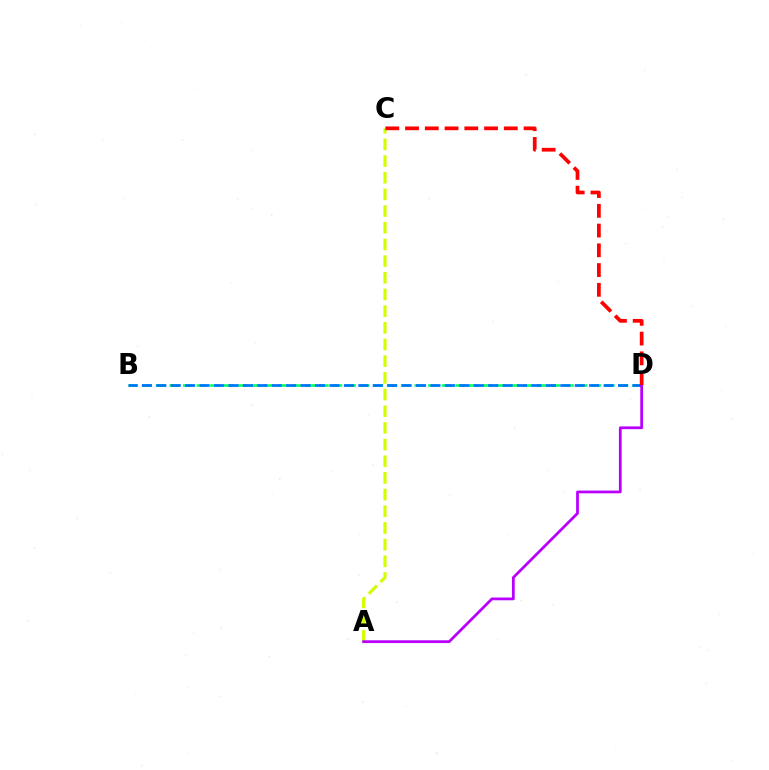{('A', 'C'): [{'color': '#d1ff00', 'line_style': 'dashed', 'thickness': 2.27}], ('B', 'D'): [{'color': '#00ff5c', 'line_style': 'dashed', 'thickness': 1.85}, {'color': '#0074ff', 'line_style': 'dashed', 'thickness': 1.96}], ('A', 'D'): [{'color': '#b900ff', 'line_style': 'solid', 'thickness': 1.99}], ('C', 'D'): [{'color': '#ff0000', 'line_style': 'dashed', 'thickness': 2.68}]}